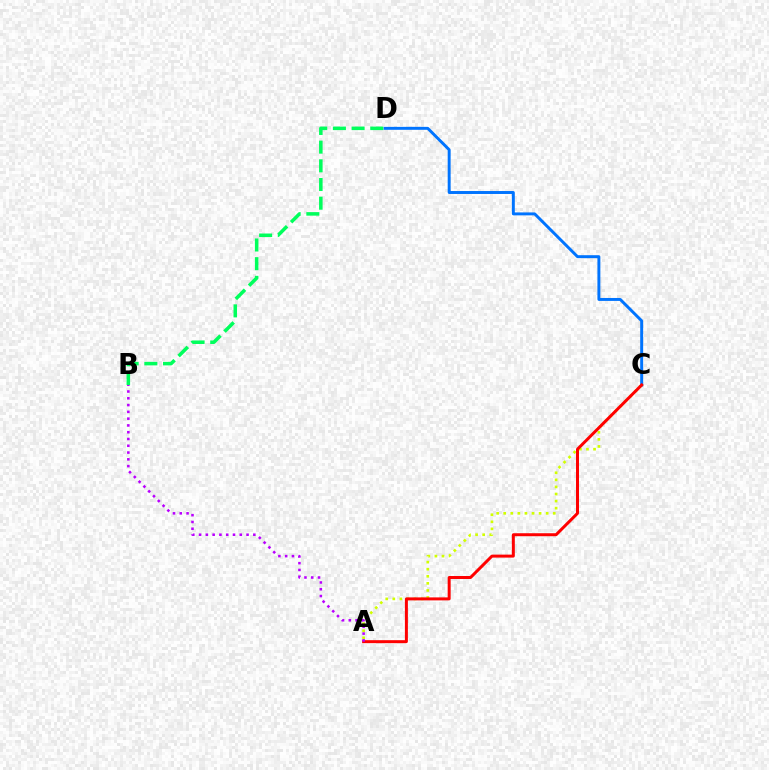{('A', 'C'): [{'color': '#d1ff00', 'line_style': 'dotted', 'thickness': 1.92}, {'color': '#ff0000', 'line_style': 'solid', 'thickness': 2.15}], ('C', 'D'): [{'color': '#0074ff', 'line_style': 'solid', 'thickness': 2.12}], ('B', 'D'): [{'color': '#00ff5c', 'line_style': 'dashed', 'thickness': 2.54}], ('A', 'B'): [{'color': '#b900ff', 'line_style': 'dotted', 'thickness': 1.84}]}